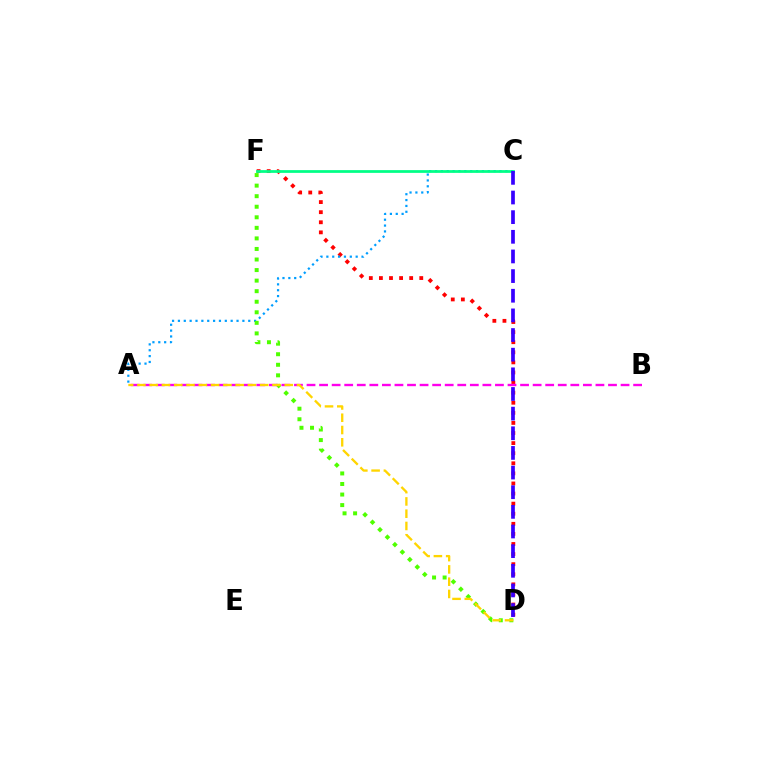{('D', 'F'): [{'color': '#ff0000', 'line_style': 'dotted', 'thickness': 2.74}, {'color': '#4fff00', 'line_style': 'dotted', 'thickness': 2.87}], ('A', 'C'): [{'color': '#009eff', 'line_style': 'dotted', 'thickness': 1.59}], ('C', 'F'): [{'color': '#00ff86', 'line_style': 'solid', 'thickness': 1.98}], ('C', 'D'): [{'color': '#3700ff', 'line_style': 'dashed', 'thickness': 2.67}], ('A', 'B'): [{'color': '#ff00ed', 'line_style': 'dashed', 'thickness': 1.71}], ('A', 'D'): [{'color': '#ffd500', 'line_style': 'dashed', 'thickness': 1.67}]}